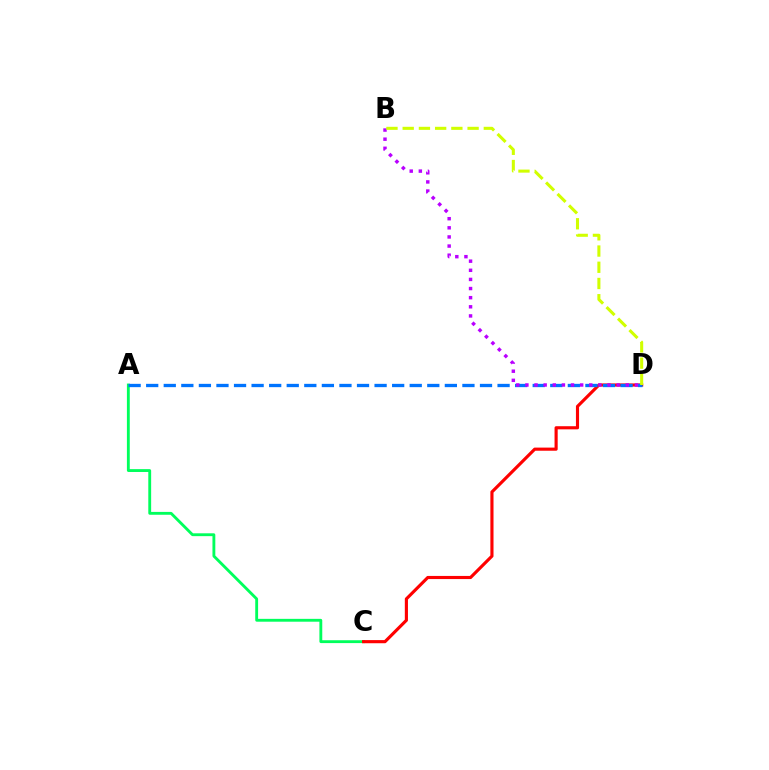{('A', 'C'): [{'color': '#00ff5c', 'line_style': 'solid', 'thickness': 2.06}], ('C', 'D'): [{'color': '#ff0000', 'line_style': 'solid', 'thickness': 2.26}], ('A', 'D'): [{'color': '#0074ff', 'line_style': 'dashed', 'thickness': 2.39}], ('B', 'D'): [{'color': '#b900ff', 'line_style': 'dotted', 'thickness': 2.48}, {'color': '#d1ff00', 'line_style': 'dashed', 'thickness': 2.2}]}